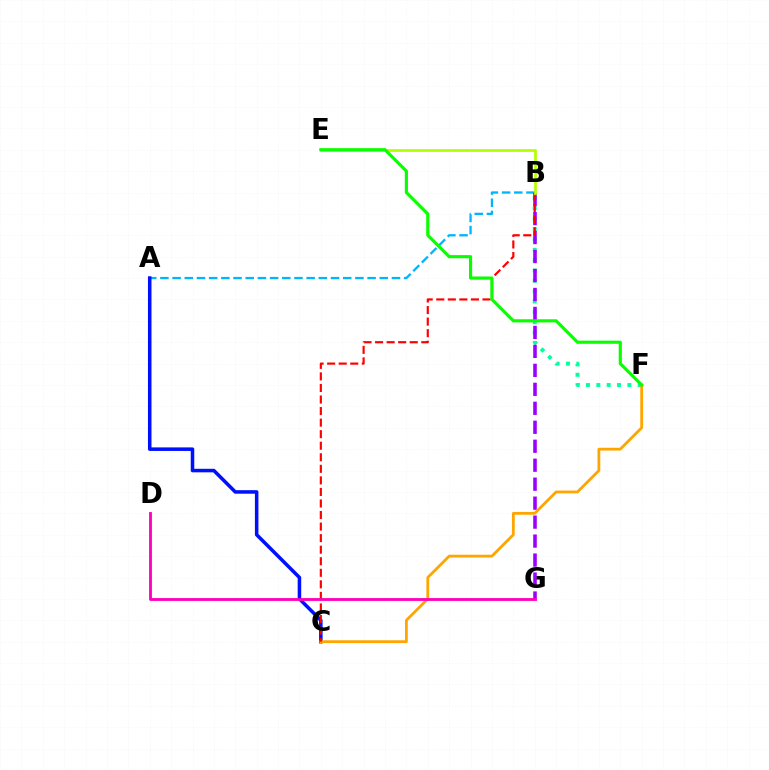{('A', 'B'): [{'color': '#00b5ff', 'line_style': 'dashed', 'thickness': 1.66}], ('A', 'C'): [{'color': '#0010ff', 'line_style': 'solid', 'thickness': 2.54}], ('B', 'F'): [{'color': '#00ff9d', 'line_style': 'dotted', 'thickness': 2.81}], ('B', 'G'): [{'color': '#9b00ff', 'line_style': 'dashed', 'thickness': 2.58}], ('C', 'F'): [{'color': '#ffa500', 'line_style': 'solid', 'thickness': 2.0}], ('B', 'C'): [{'color': '#ff0000', 'line_style': 'dashed', 'thickness': 1.57}], ('B', 'E'): [{'color': '#b3ff00', 'line_style': 'solid', 'thickness': 1.96}], ('E', 'F'): [{'color': '#08ff00', 'line_style': 'solid', 'thickness': 2.26}], ('D', 'G'): [{'color': '#ff00bd', 'line_style': 'solid', 'thickness': 2.04}]}